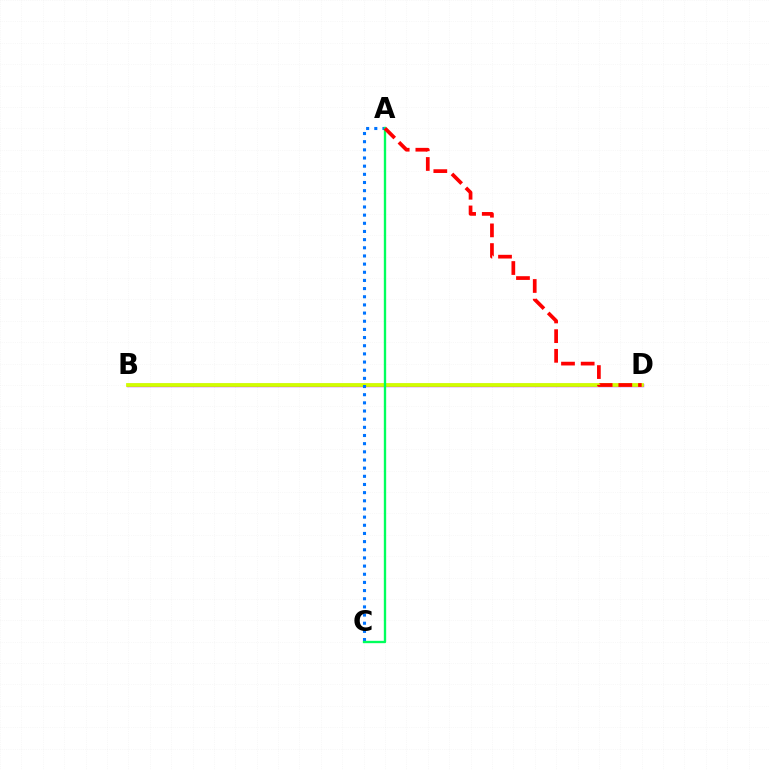{('B', 'D'): [{'color': '#b900ff', 'line_style': 'solid', 'thickness': 2.42}, {'color': '#d1ff00', 'line_style': 'solid', 'thickness': 2.71}], ('A', 'C'): [{'color': '#0074ff', 'line_style': 'dotted', 'thickness': 2.22}, {'color': '#00ff5c', 'line_style': 'solid', 'thickness': 1.69}], ('A', 'D'): [{'color': '#ff0000', 'line_style': 'dashed', 'thickness': 2.67}]}